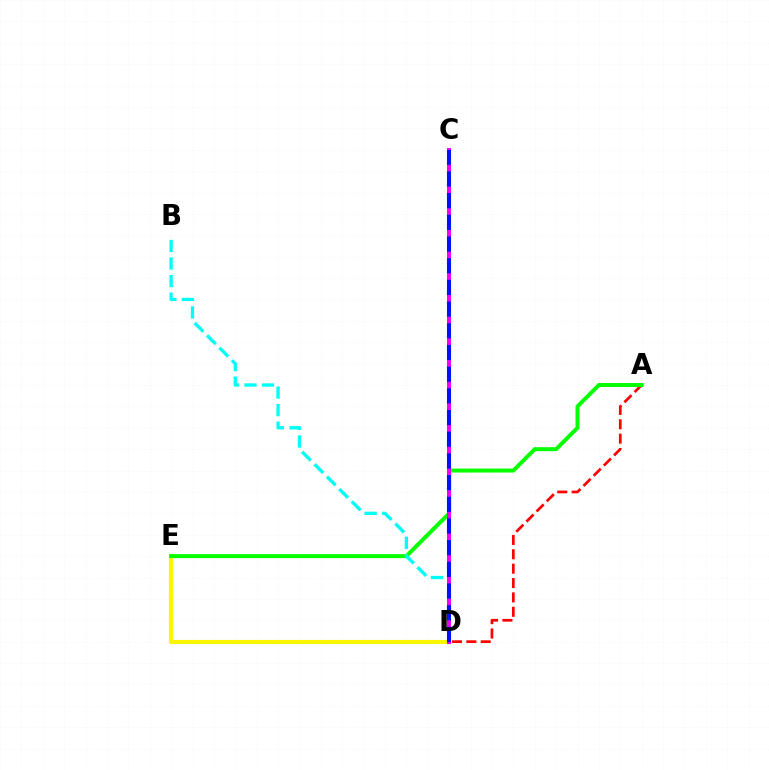{('D', 'E'): [{'color': '#fcf500', 'line_style': 'solid', 'thickness': 2.98}], ('A', 'D'): [{'color': '#ff0000', 'line_style': 'dashed', 'thickness': 1.95}], ('A', 'E'): [{'color': '#08ff00', 'line_style': 'solid', 'thickness': 2.87}], ('B', 'D'): [{'color': '#00fff6', 'line_style': 'dashed', 'thickness': 2.39}], ('C', 'D'): [{'color': '#ee00ff', 'line_style': 'solid', 'thickness': 2.86}, {'color': '#0010ff', 'line_style': 'dashed', 'thickness': 2.95}]}